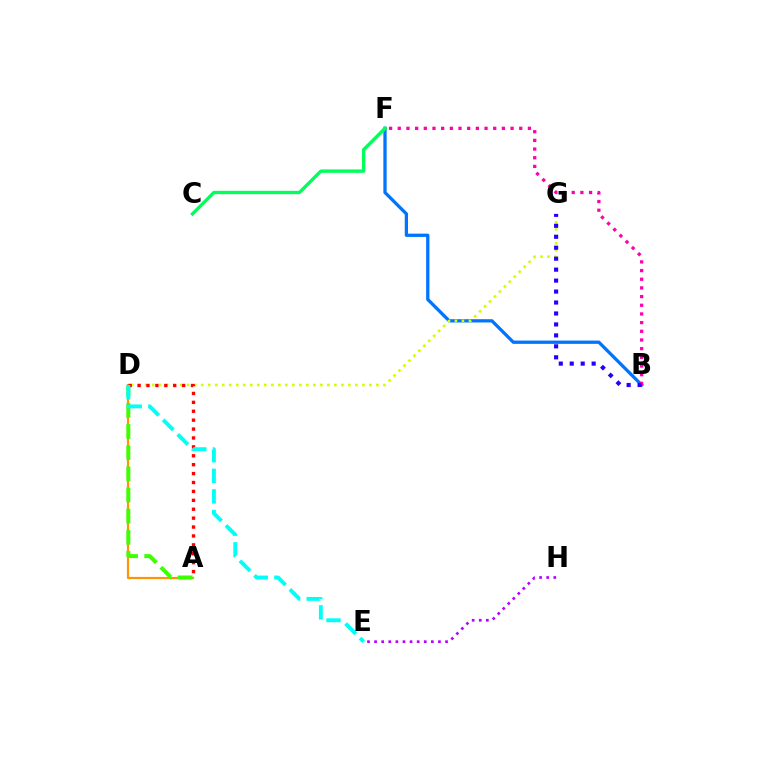{('A', 'D'): [{'color': '#ff9400', 'line_style': 'solid', 'thickness': 1.58}, {'color': '#3dff00', 'line_style': 'dashed', 'thickness': 2.87}, {'color': '#ff0000', 'line_style': 'dotted', 'thickness': 2.42}], ('B', 'F'): [{'color': '#0074ff', 'line_style': 'solid', 'thickness': 2.36}, {'color': '#ff00ac', 'line_style': 'dotted', 'thickness': 2.36}], ('D', 'G'): [{'color': '#d1ff00', 'line_style': 'dotted', 'thickness': 1.9}], ('D', 'E'): [{'color': '#00fff6', 'line_style': 'dashed', 'thickness': 2.8}], ('E', 'H'): [{'color': '#b900ff', 'line_style': 'dotted', 'thickness': 1.93}], ('C', 'F'): [{'color': '#00ff5c', 'line_style': 'solid', 'thickness': 2.41}], ('B', 'G'): [{'color': '#2500ff', 'line_style': 'dotted', 'thickness': 2.98}]}